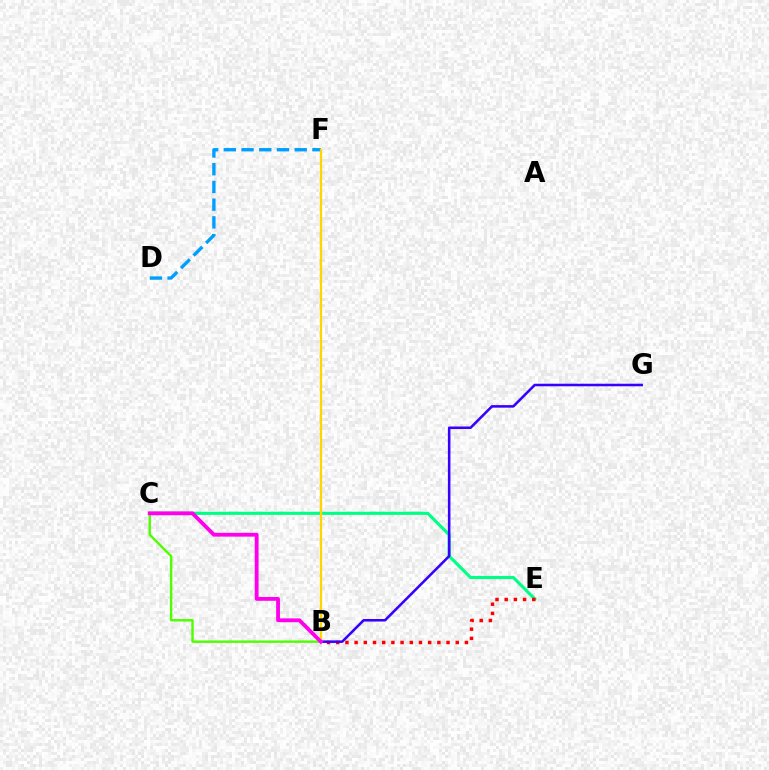{('C', 'E'): [{'color': '#00ff86', 'line_style': 'solid', 'thickness': 2.24}], ('B', 'E'): [{'color': '#ff0000', 'line_style': 'dotted', 'thickness': 2.5}], ('D', 'F'): [{'color': '#009eff', 'line_style': 'dashed', 'thickness': 2.41}], ('B', 'C'): [{'color': '#4fff00', 'line_style': 'solid', 'thickness': 1.74}, {'color': '#ff00ed', 'line_style': 'solid', 'thickness': 2.75}], ('B', 'G'): [{'color': '#3700ff', 'line_style': 'solid', 'thickness': 1.84}], ('B', 'F'): [{'color': '#ffd500', 'line_style': 'solid', 'thickness': 1.64}]}